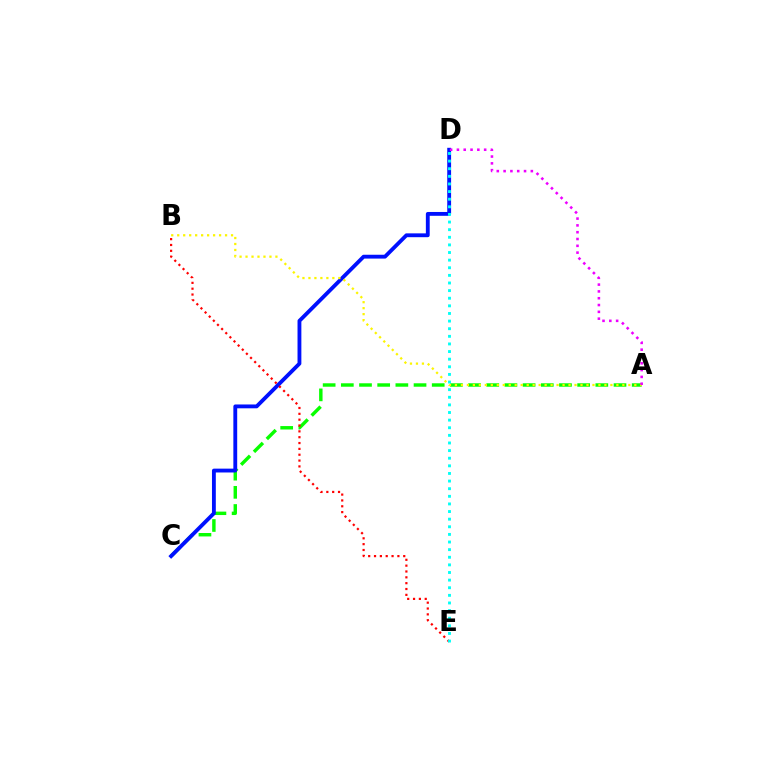{('A', 'C'): [{'color': '#08ff00', 'line_style': 'dashed', 'thickness': 2.47}], ('C', 'D'): [{'color': '#0010ff', 'line_style': 'solid', 'thickness': 2.76}], ('B', 'E'): [{'color': '#ff0000', 'line_style': 'dotted', 'thickness': 1.59}], ('A', 'B'): [{'color': '#fcf500', 'line_style': 'dotted', 'thickness': 1.62}], ('A', 'D'): [{'color': '#ee00ff', 'line_style': 'dotted', 'thickness': 1.85}], ('D', 'E'): [{'color': '#00fff6', 'line_style': 'dotted', 'thickness': 2.07}]}